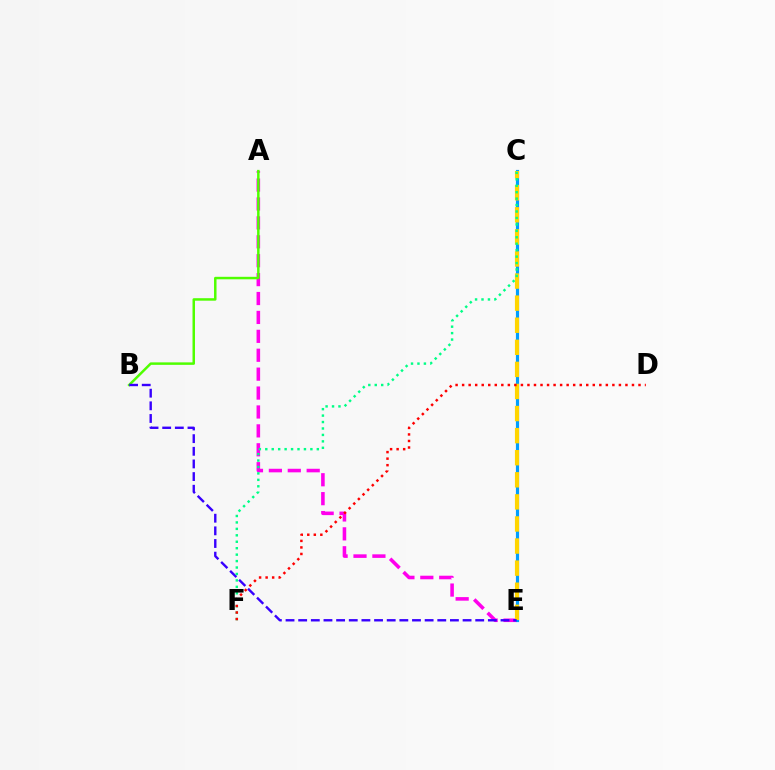{('A', 'E'): [{'color': '#ff00ed', 'line_style': 'dashed', 'thickness': 2.57}], ('C', 'E'): [{'color': '#009eff', 'line_style': 'solid', 'thickness': 2.29}, {'color': '#ffd500', 'line_style': 'dashed', 'thickness': 3.0}], ('A', 'B'): [{'color': '#4fff00', 'line_style': 'solid', 'thickness': 1.79}], ('B', 'E'): [{'color': '#3700ff', 'line_style': 'dashed', 'thickness': 1.72}], ('C', 'F'): [{'color': '#00ff86', 'line_style': 'dotted', 'thickness': 1.75}], ('D', 'F'): [{'color': '#ff0000', 'line_style': 'dotted', 'thickness': 1.77}]}